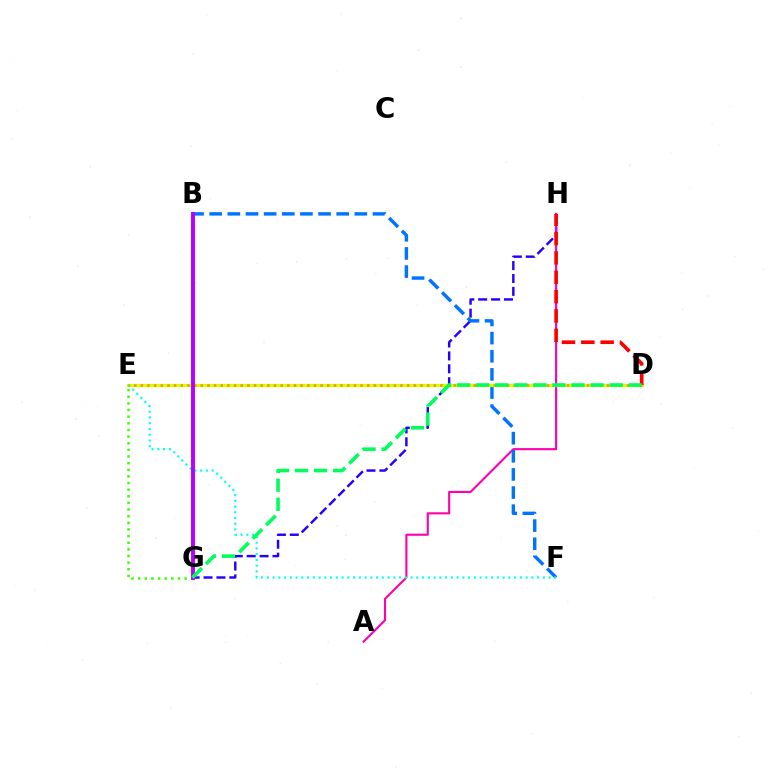{('G', 'H'): [{'color': '#2500ff', 'line_style': 'dashed', 'thickness': 1.75}], ('A', 'H'): [{'color': '#ff00ac', 'line_style': 'solid', 'thickness': 1.53}], ('B', 'F'): [{'color': '#0074ff', 'line_style': 'dashed', 'thickness': 2.46}], ('D', 'E'): [{'color': '#d1ff00', 'line_style': 'solid', 'thickness': 2.28}, {'color': '#ff9400', 'line_style': 'dotted', 'thickness': 1.81}], ('E', 'G'): [{'color': '#3dff00', 'line_style': 'dotted', 'thickness': 1.8}], ('E', 'F'): [{'color': '#00fff6', 'line_style': 'dotted', 'thickness': 1.56}], ('D', 'H'): [{'color': '#ff0000', 'line_style': 'dashed', 'thickness': 2.63}], ('B', 'G'): [{'color': '#b900ff', 'line_style': 'solid', 'thickness': 2.82}], ('D', 'G'): [{'color': '#00ff5c', 'line_style': 'dashed', 'thickness': 2.59}]}